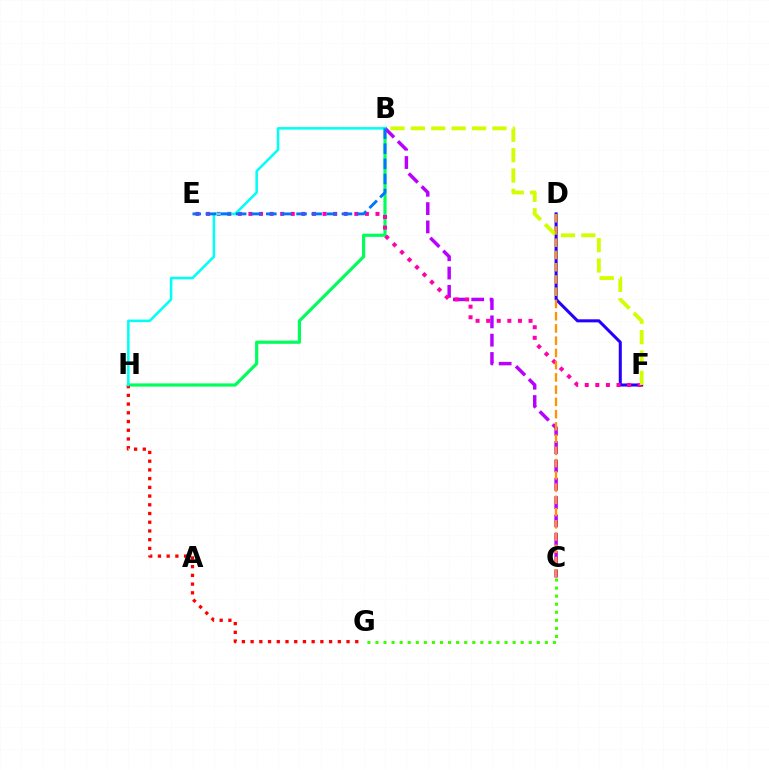{('B', 'H'): [{'color': '#00ff5c', 'line_style': 'solid', 'thickness': 2.3}, {'color': '#00fff6', 'line_style': 'solid', 'thickness': 1.83}], ('B', 'C'): [{'color': '#b900ff', 'line_style': 'dashed', 'thickness': 2.49}], ('G', 'H'): [{'color': '#ff0000', 'line_style': 'dotted', 'thickness': 2.37}], ('D', 'F'): [{'color': '#2500ff', 'line_style': 'solid', 'thickness': 2.19}], ('E', 'F'): [{'color': '#ff00ac', 'line_style': 'dotted', 'thickness': 2.88}], ('C', 'G'): [{'color': '#3dff00', 'line_style': 'dotted', 'thickness': 2.19}], ('B', 'F'): [{'color': '#d1ff00', 'line_style': 'dashed', 'thickness': 2.77}], ('B', 'E'): [{'color': '#0074ff', 'line_style': 'dashed', 'thickness': 2.05}], ('C', 'D'): [{'color': '#ff9400', 'line_style': 'dashed', 'thickness': 1.66}]}